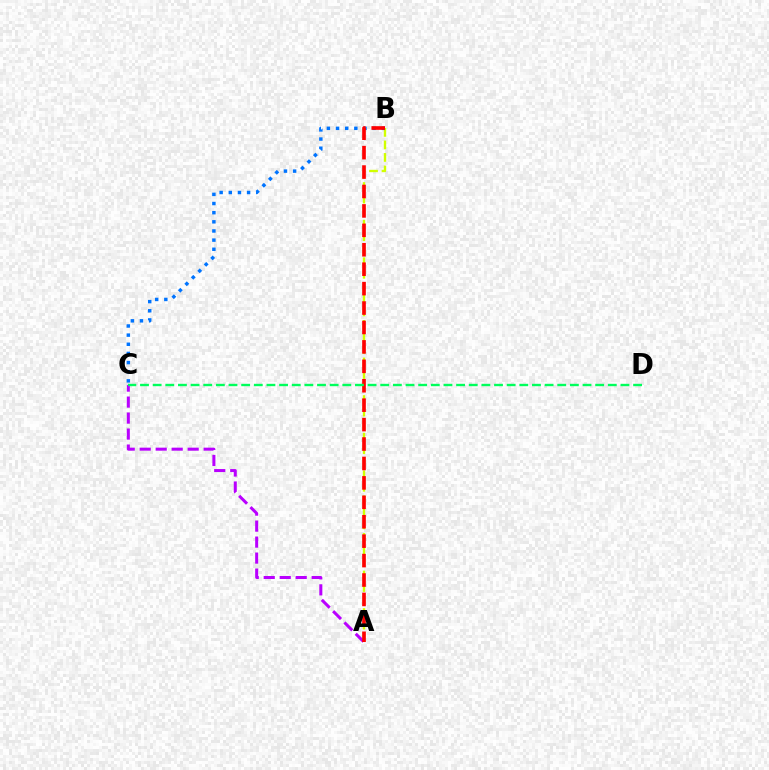{('A', 'B'): [{'color': '#d1ff00', 'line_style': 'dashed', 'thickness': 1.7}, {'color': '#ff0000', 'line_style': 'dashed', 'thickness': 2.64}], ('B', 'C'): [{'color': '#0074ff', 'line_style': 'dotted', 'thickness': 2.49}], ('A', 'C'): [{'color': '#b900ff', 'line_style': 'dashed', 'thickness': 2.17}], ('C', 'D'): [{'color': '#00ff5c', 'line_style': 'dashed', 'thickness': 1.72}]}